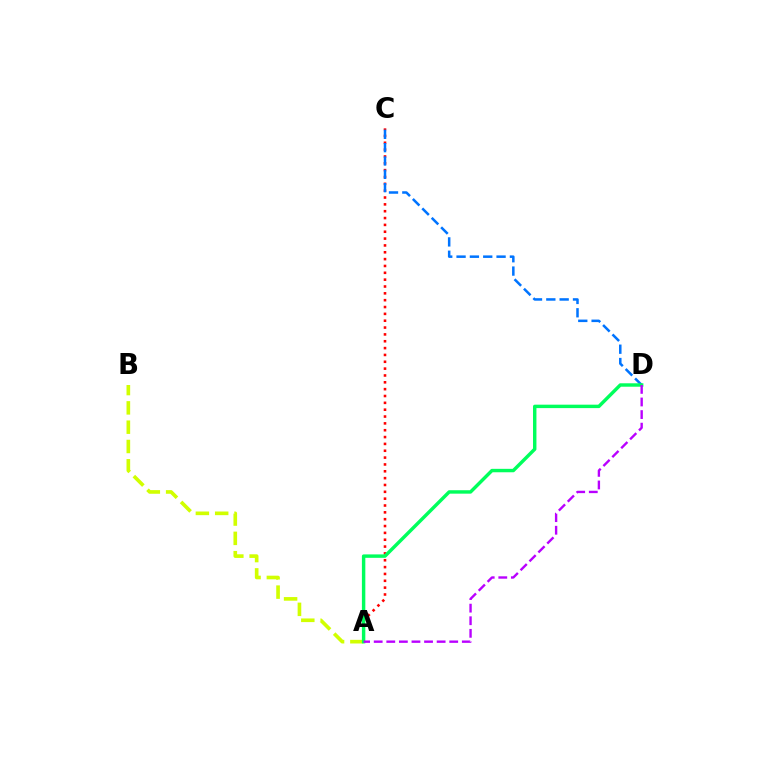{('A', 'C'): [{'color': '#ff0000', 'line_style': 'dotted', 'thickness': 1.86}], ('A', 'B'): [{'color': '#d1ff00', 'line_style': 'dashed', 'thickness': 2.62}], ('C', 'D'): [{'color': '#0074ff', 'line_style': 'dashed', 'thickness': 1.81}], ('A', 'D'): [{'color': '#00ff5c', 'line_style': 'solid', 'thickness': 2.47}, {'color': '#b900ff', 'line_style': 'dashed', 'thickness': 1.71}]}